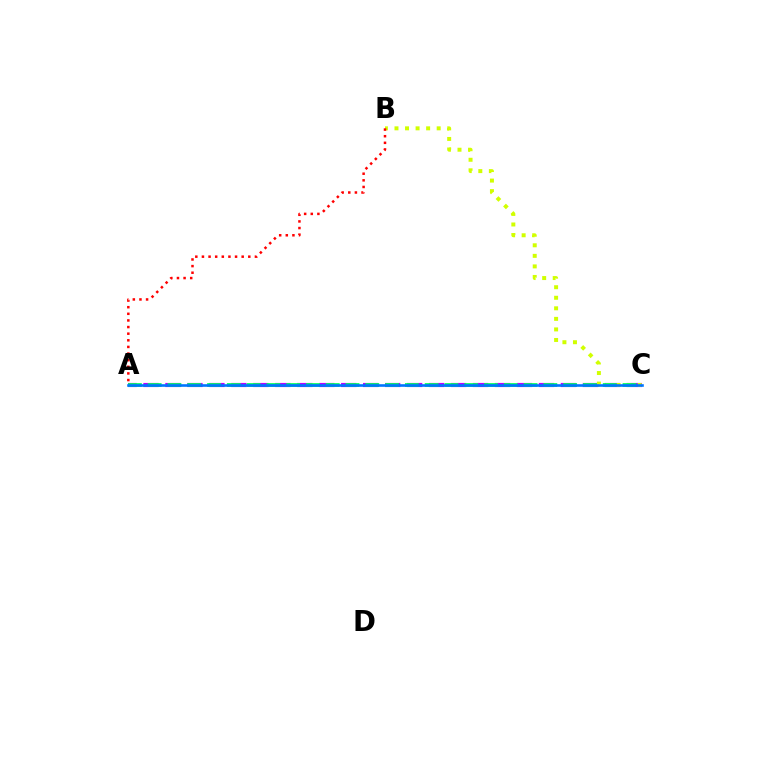{('A', 'C'): [{'color': '#b900ff', 'line_style': 'dashed', 'thickness': 2.98}, {'color': '#00ff5c', 'line_style': 'dashed', 'thickness': 2.69}, {'color': '#0074ff', 'line_style': 'solid', 'thickness': 1.88}], ('B', 'C'): [{'color': '#d1ff00', 'line_style': 'dotted', 'thickness': 2.87}], ('A', 'B'): [{'color': '#ff0000', 'line_style': 'dotted', 'thickness': 1.8}]}